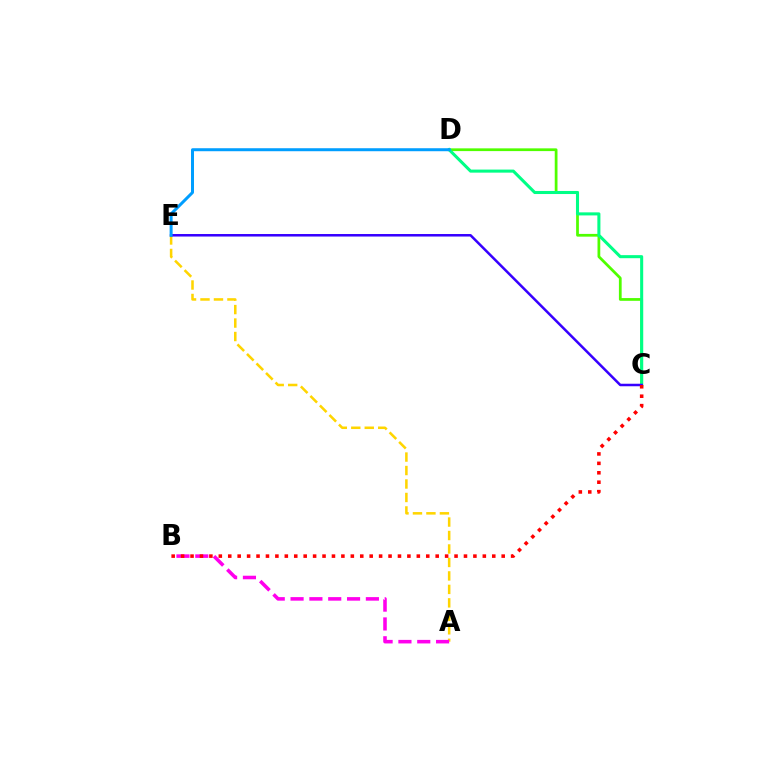{('C', 'D'): [{'color': '#4fff00', 'line_style': 'solid', 'thickness': 1.98}, {'color': '#00ff86', 'line_style': 'solid', 'thickness': 2.2}], ('A', 'E'): [{'color': '#ffd500', 'line_style': 'dashed', 'thickness': 1.83}], ('A', 'B'): [{'color': '#ff00ed', 'line_style': 'dashed', 'thickness': 2.56}], ('C', 'E'): [{'color': '#3700ff', 'line_style': 'solid', 'thickness': 1.81}], ('D', 'E'): [{'color': '#009eff', 'line_style': 'solid', 'thickness': 2.16}], ('B', 'C'): [{'color': '#ff0000', 'line_style': 'dotted', 'thickness': 2.56}]}